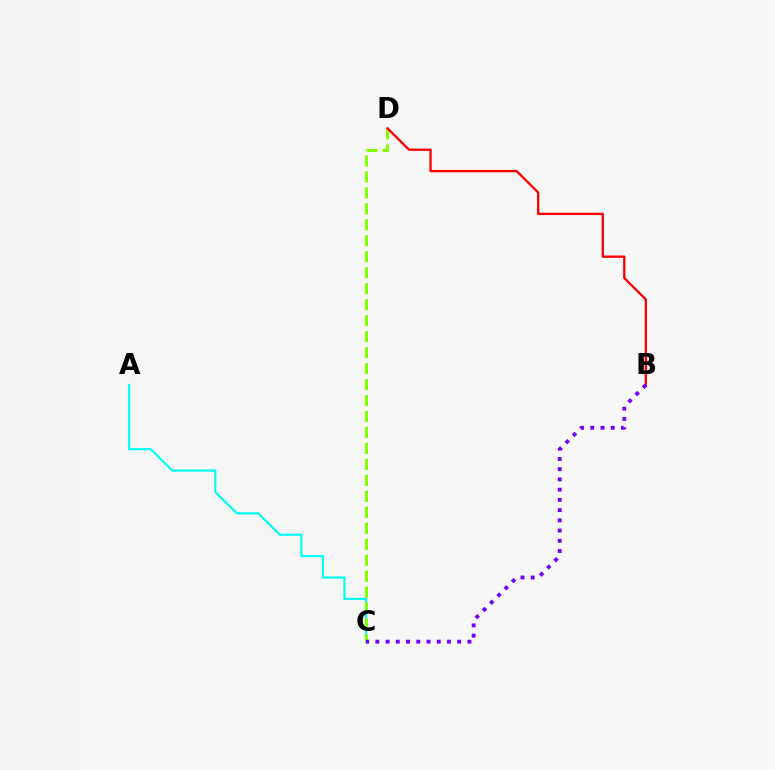{('A', 'C'): [{'color': '#00fff6', 'line_style': 'solid', 'thickness': 1.55}], ('C', 'D'): [{'color': '#84ff00', 'line_style': 'dashed', 'thickness': 2.17}], ('B', 'D'): [{'color': '#ff0000', 'line_style': 'solid', 'thickness': 1.67}], ('B', 'C'): [{'color': '#7200ff', 'line_style': 'dotted', 'thickness': 2.78}]}